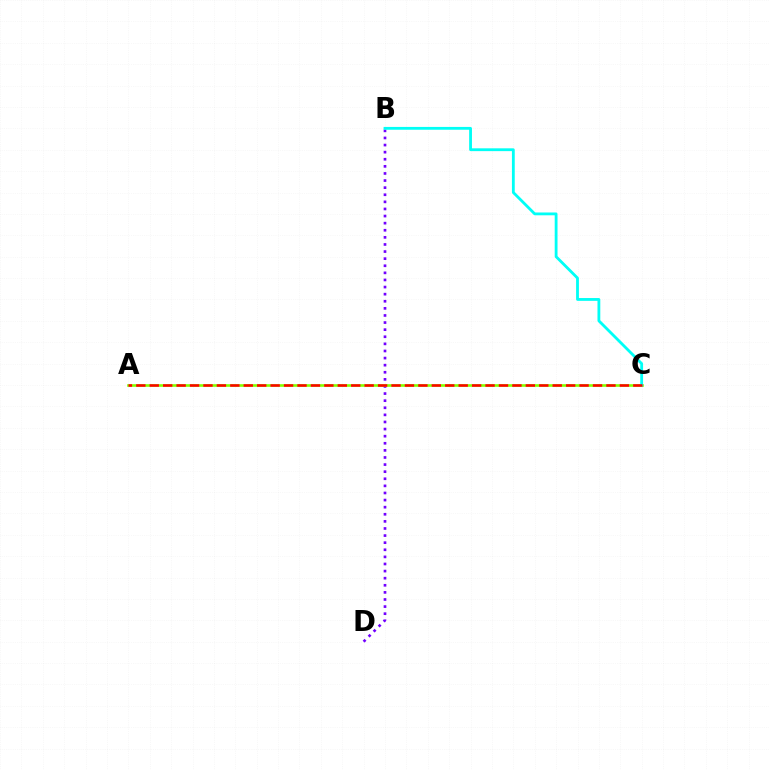{('B', 'D'): [{'color': '#7200ff', 'line_style': 'dotted', 'thickness': 1.93}], ('A', 'C'): [{'color': '#84ff00', 'line_style': 'solid', 'thickness': 1.89}, {'color': '#ff0000', 'line_style': 'dashed', 'thickness': 1.82}], ('B', 'C'): [{'color': '#00fff6', 'line_style': 'solid', 'thickness': 2.03}]}